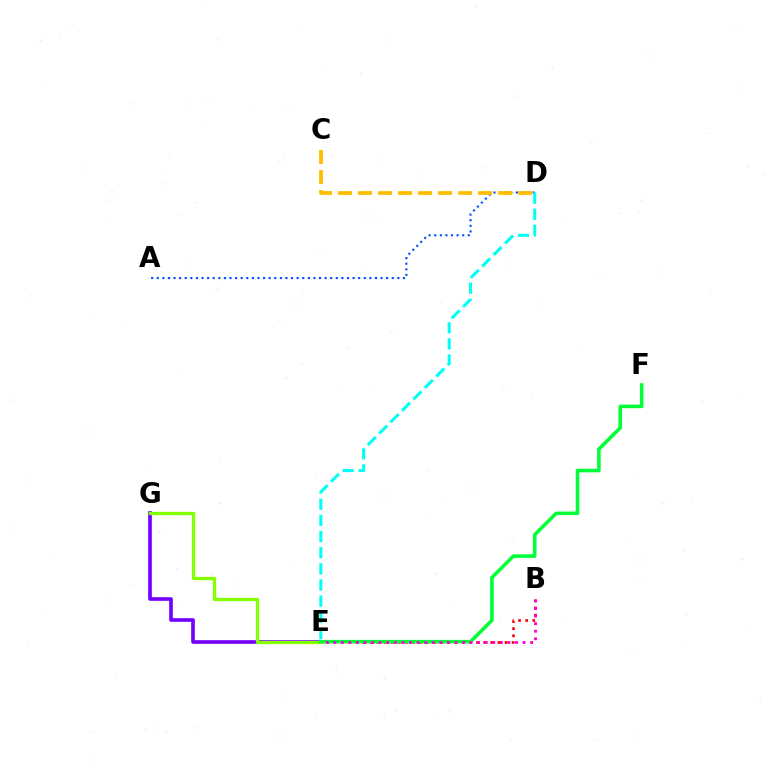{('B', 'E'): [{'color': '#ff0000', 'line_style': 'dotted', 'thickness': 1.93}, {'color': '#ff00cf', 'line_style': 'dotted', 'thickness': 2.06}], ('E', 'G'): [{'color': '#7200ff', 'line_style': 'solid', 'thickness': 2.62}, {'color': '#84ff00', 'line_style': 'solid', 'thickness': 2.36}], ('E', 'F'): [{'color': '#00ff39', 'line_style': 'solid', 'thickness': 2.56}], ('A', 'D'): [{'color': '#004bff', 'line_style': 'dotted', 'thickness': 1.52}], ('C', 'D'): [{'color': '#ffbd00', 'line_style': 'dashed', 'thickness': 2.72}], ('D', 'E'): [{'color': '#00fff6', 'line_style': 'dashed', 'thickness': 2.19}]}